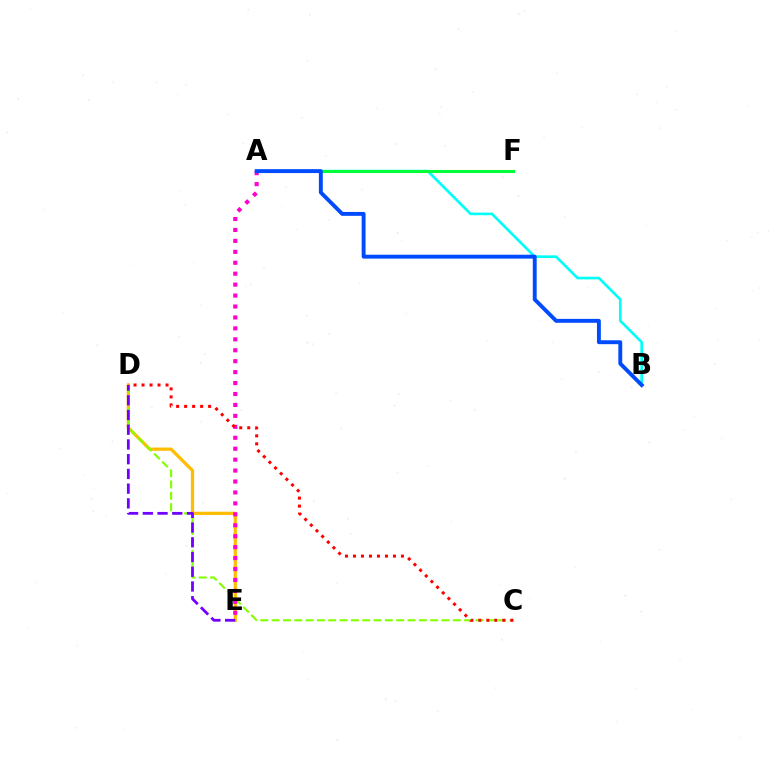{('A', 'B'): [{'color': '#00fff6', 'line_style': 'solid', 'thickness': 1.91}, {'color': '#004bff', 'line_style': 'solid', 'thickness': 2.81}], ('D', 'E'): [{'color': '#ffbd00', 'line_style': 'solid', 'thickness': 2.34}, {'color': '#7200ff', 'line_style': 'dashed', 'thickness': 2.0}], ('C', 'D'): [{'color': '#84ff00', 'line_style': 'dashed', 'thickness': 1.54}, {'color': '#ff0000', 'line_style': 'dotted', 'thickness': 2.17}], ('A', 'E'): [{'color': '#ff00cf', 'line_style': 'dotted', 'thickness': 2.97}], ('A', 'F'): [{'color': '#00ff39', 'line_style': 'solid', 'thickness': 2.19}]}